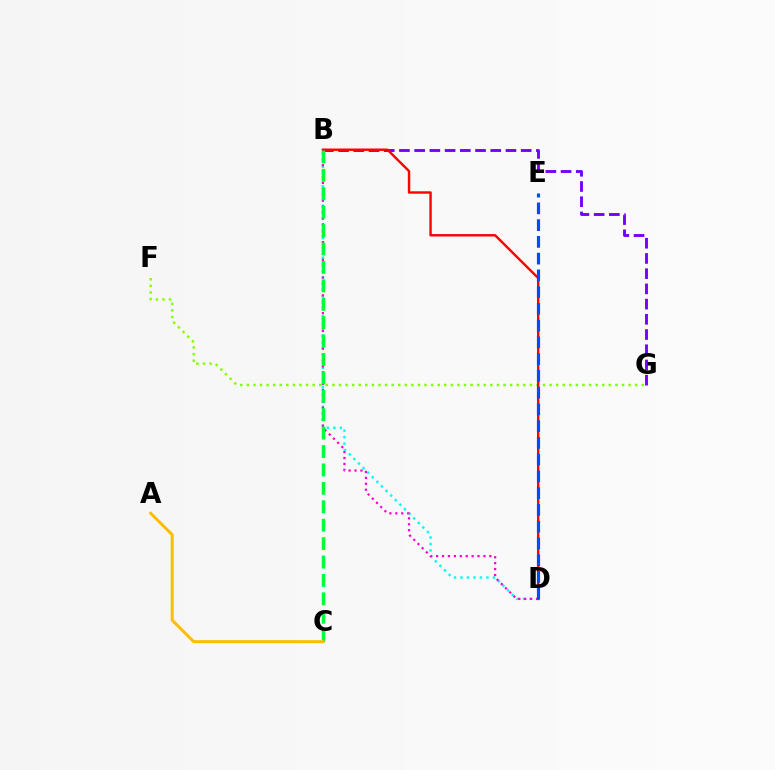{('B', 'D'): [{'color': '#00fff6', 'line_style': 'dotted', 'thickness': 1.76}, {'color': '#ff00cf', 'line_style': 'dotted', 'thickness': 1.61}, {'color': '#ff0000', 'line_style': 'solid', 'thickness': 1.74}], ('B', 'G'): [{'color': '#7200ff', 'line_style': 'dashed', 'thickness': 2.07}], ('F', 'G'): [{'color': '#84ff00', 'line_style': 'dotted', 'thickness': 1.79}], ('B', 'C'): [{'color': '#00ff39', 'line_style': 'dashed', 'thickness': 2.5}], ('A', 'C'): [{'color': '#ffbd00', 'line_style': 'solid', 'thickness': 2.16}], ('D', 'E'): [{'color': '#004bff', 'line_style': 'dashed', 'thickness': 2.28}]}